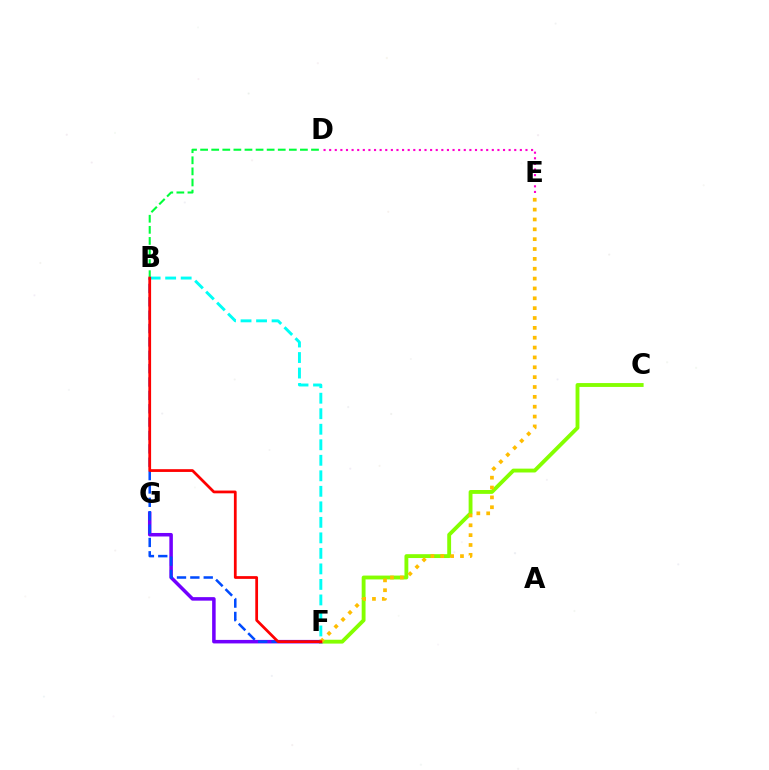{('D', 'E'): [{'color': '#ff00cf', 'line_style': 'dotted', 'thickness': 1.52}], ('C', 'F'): [{'color': '#84ff00', 'line_style': 'solid', 'thickness': 2.78}], ('B', 'D'): [{'color': '#00ff39', 'line_style': 'dashed', 'thickness': 1.51}], ('B', 'F'): [{'color': '#00fff6', 'line_style': 'dashed', 'thickness': 2.11}, {'color': '#004bff', 'line_style': 'dashed', 'thickness': 1.82}, {'color': '#ff0000', 'line_style': 'solid', 'thickness': 1.98}], ('F', 'G'): [{'color': '#7200ff', 'line_style': 'solid', 'thickness': 2.53}], ('E', 'F'): [{'color': '#ffbd00', 'line_style': 'dotted', 'thickness': 2.68}]}